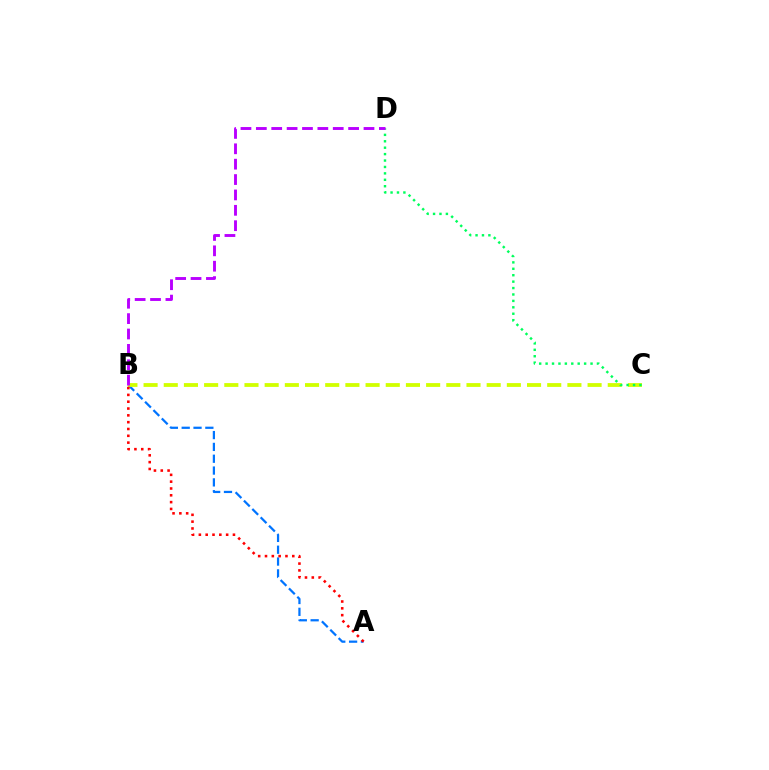{('A', 'B'): [{'color': '#0074ff', 'line_style': 'dashed', 'thickness': 1.61}, {'color': '#ff0000', 'line_style': 'dotted', 'thickness': 1.85}], ('B', 'C'): [{'color': '#d1ff00', 'line_style': 'dashed', 'thickness': 2.74}], ('C', 'D'): [{'color': '#00ff5c', 'line_style': 'dotted', 'thickness': 1.74}], ('B', 'D'): [{'color': '#b900ff', 'line_style': 'dashed', 'thickness': 2.09}]}